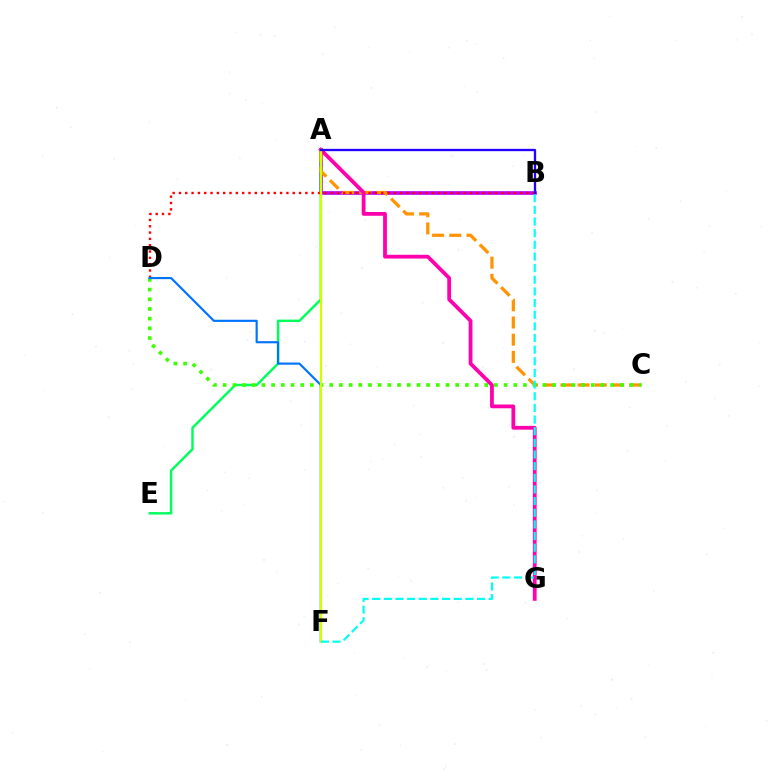{('A', 'B'): [{'color': '#b900ff', 'line_style': 'solid', 'thickness': 2.64}, {'color': '#2500ff', 'line_style': 'solid', 'thickness': 1.67}], ('A', 'E'): [{'color': '#00ff5c', 'line_style': 'solid', 'thickness': 1.77}], ('A', 'C'): [{'color': '#ff9400', 'line_style': 'dashed', 'thickness': 2.33}], ('B', 'D'): [{'color': '#ff0000', 'line_style': 'dotted', 'thickness': 1.72}], ('C', 'D'): [{'color': '#3dff00', 'line_style': 'dotted', 'thickness': 2.63}], ('D', 'F'): [{'color': '#0074ff', 'line_style': 'solid', 'thickness': 1.56}], ('A', 'G'): [{'color': '#ff00ac', 'line_style': 'solid', 'thickness': 2.71}], ('A', 'F'): [{'color': '#d1ff00', 'line_style': 'solid', 'thickness': 1.65}], ('B', 'F'): [{'color': '#00fff6', 'line_style': 'dashed', 'thickness': 1.58}]}